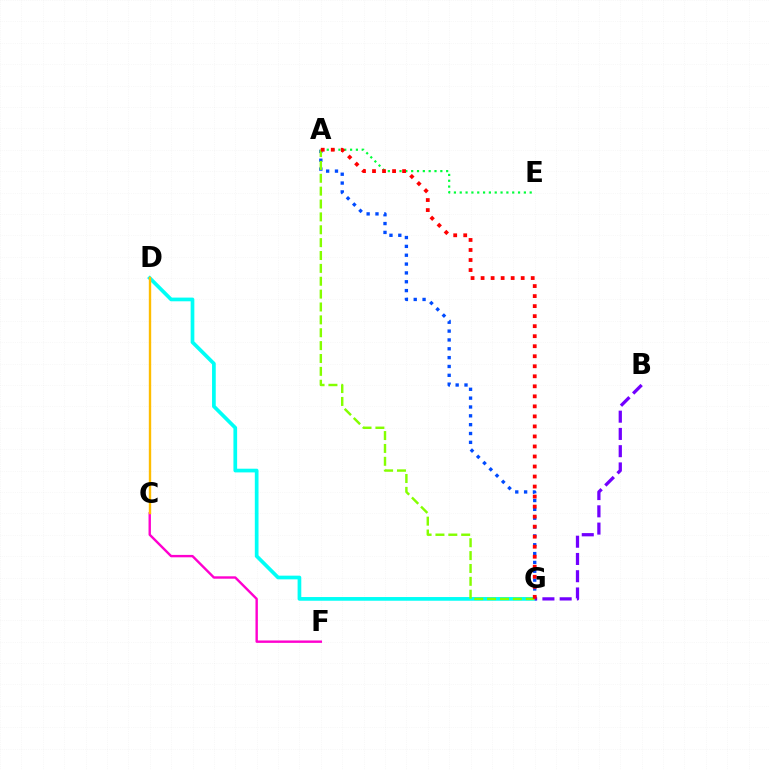{('C', 'F'): [{'color': '#ff00cf', 'line_style': 'solid', 'thickness': 1.73}], ('D', 'G'): [{'color': '#00fff6', 'line_style': 'solid', 'thickness': 2.66}], ('C', 'D'): [{'color': '#ffbd00', 'line_style': 'solid', 'thickness': 1.71}], ('A', 'E'): [{'color': '#00ff39', 'line_style': 'dotted', 'thickness': 1.58}], ('A', 'G'): [{'color': '#004bff', 'line_style': 'dotted', 'thickness': 2.4}, {'color': '#84ff00', 'line_style': 'dashed', 'thickness': 1.75}, {'color': '#ff0000', 'line_style': 'dotted', 'thickness': 2.72}], ('B', 'G'): [{'color': '#7200ff', 'line_style': 'dashed', 'thickness': 2.34}]}